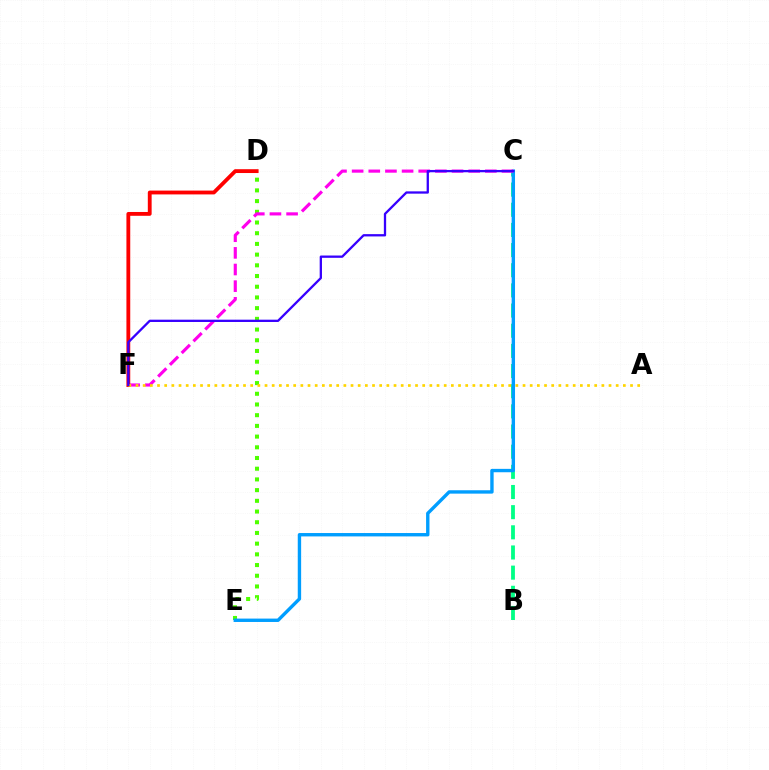{('D', 'E'): [{'color': '#4fff00', 'line_style': 'dotted', 'thickness': 2.91}], ('B', 'C'): [{'color': '#00ff86', 'line_style': 'dashed', 'thickness': 2.74}], ('C', 'E'): [{'color': '#009eff', 'line_style': 'solid', 'thickness': 2.43}], ('C', 'F'): [{'color': '#ff00ed', 'line_style': 'dashed', 'thickness': 2.26}, {'color': '#3700ff', 'line_style': 'solid', 'thickness': 1.66}], ('D', 'F'): [{'color': '#ff0000', 'line_style': 'solid', 'thickness': 2.76}], ('A', 'F'): [{'color': '#ffd500', 'line_style': 'dotted', 'thickness': 1.95}]}